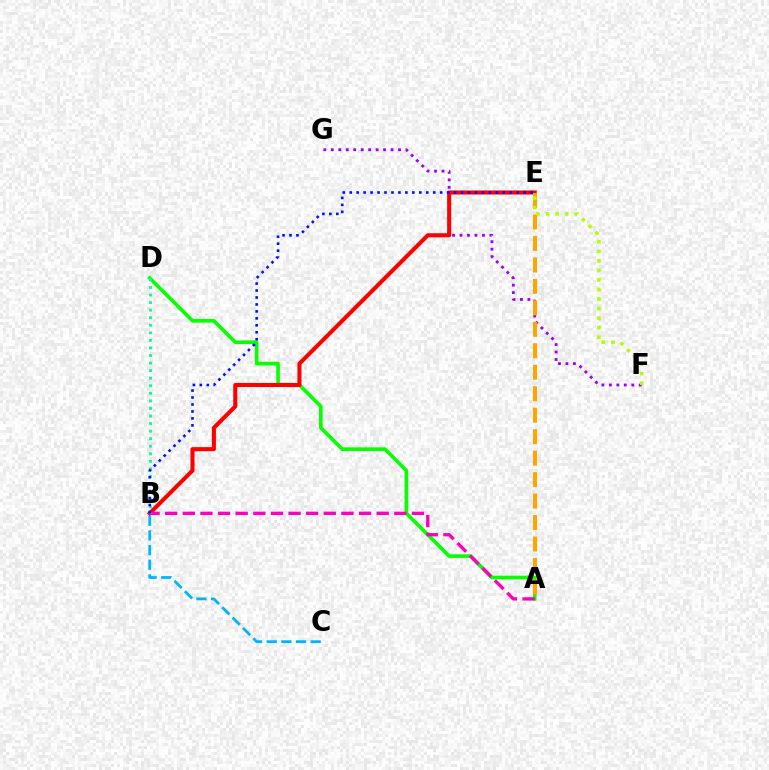{('F', 'G'): [{'color': '#9b00ff', 'line_style': 'dotted', 'thickness': 2.03}], ('A', 'D'): [{'color': '#08ff00', 'line_style': 'solid', 'thickness': 2.61}], ('B', 'E'): [{'color': '#ff0000', 'line_style': 'solid', 'thickness': 2.92}, {'color': '#0010ff', 'line_style': 'dotted', 'thickness': 1.89}], ('A', 'B'): [{'color': '#ff00bd', 'line_style': 'dashed', 'thickness': 2.39}], ('A', 'E'): [{'color': '#ffa500', 'line_style': 'dashed', 'thickness': 2.92}], ('B', 'D'): [{'color': '#00ff9d', 'line_style': 'dotted', 'thickness': 2.05}], ('E', 'F'): [{'color': '#b3ff00', 'line_style': 'dotted', 'thickness': 2.59}], ('B', 'C'): [{'color': '#00b5ff', 'line_style': 'dashed', 'thickness': 1.99}]}